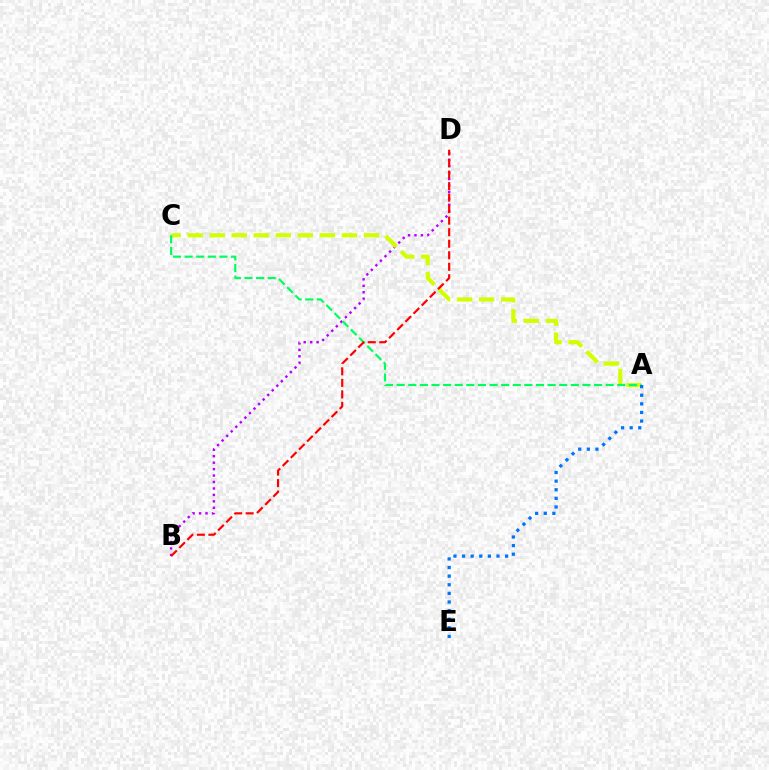{('B', 'D'): [{'color': '#b900ff', 'line_style': 'dotted', 'thickness': 1.75}, {'color': '#ff0000', 'line_style': 'dashed', 'thickness': 1.57}], ('A', 'C'): [{'color': '#d1ff00', 'line_style': 'dashed', 'thickness': 2.99}, {'color': '#00ff5c', 'line_style': 'dashed', 'thickness': 1.58}], ('A', 'E'): [{'color': '#0074ff', 'line_style': 'dotted', 'thickness': 2.34}]}